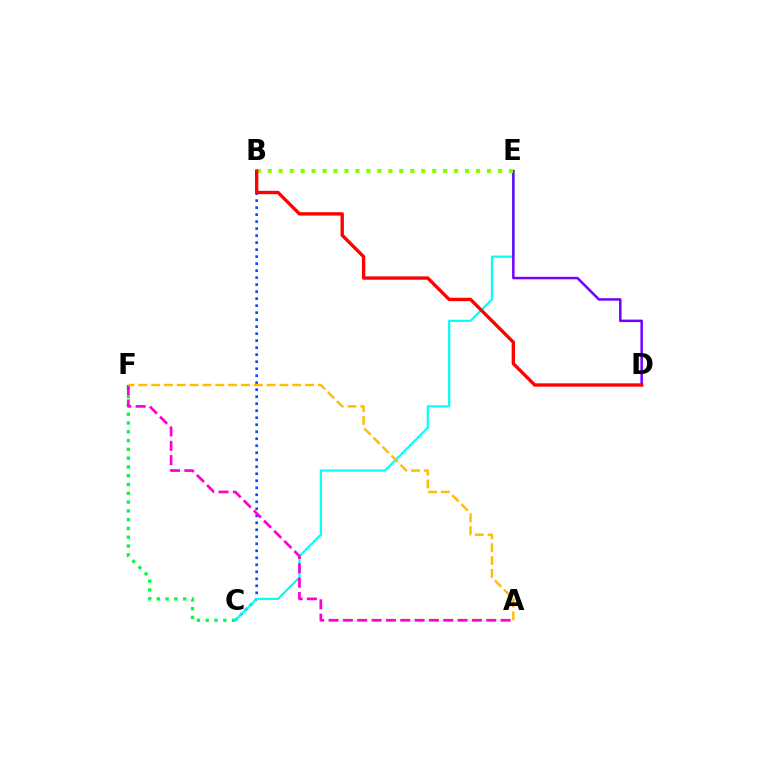{('C', 'F'): [{'color': '#00ff39', 'line_style': 'dotted', 'thickness': 2.39}], ('B', 'C'): [{'color': '#004bff', 'line_style': 'dotted', 'thickness': 1.9}], ('C', 'E'): [{'color': '#00fff6', 'line_style': 'solid', 'thickness': 1.57}], ('A', 'F'): [{'color': '#ff00cf', 'line_style': 'dashed', 'thickness': 1.95}, {'color': '#ffbd00', 'line_style': 'dashed', 'thickness': 1.74}], ('D', 'E'): [{'color': '#7200ff', 'line_style': 'solid', 'thickness': 1.8}], ('B', 'E'): [{'color': '#84ff00', 'line_style': 'dotted', 'thickness': 2.98}], ('B', 'D'): [{'color': '#ff0000', 'line_style': 'solid', 'thickness': 2.41}]}